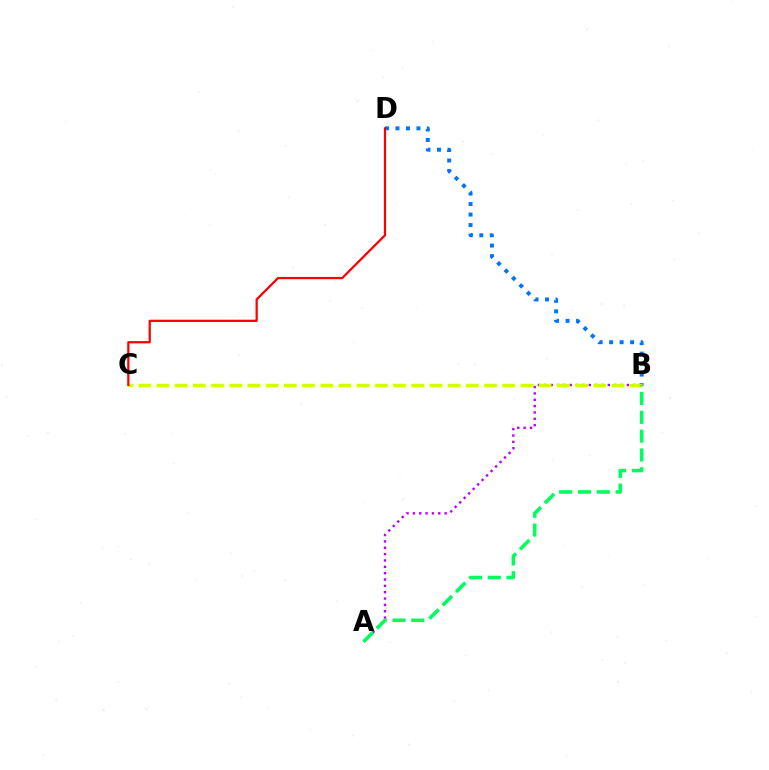{('A', 'B'): [{'color': '#b900ff', 'line_style': 'dotted', 'thickness': 1.72}, {'color': '#00ff5c', 'line_style': 'dashed', 'thickness': 2.56}], ('B', 'D'): [{'color': '#0074ff', 'line_style': 'dotted', 'thickness': 2.85}], ('B', 'C'): [{'color': '#d1ff00', 'line_style': 'dashed', 'thickness': 2.47}], ('C', 'D'): [{'color': '#ff0000', 'line_style': 'solid', 'thickness': 1.62}]}